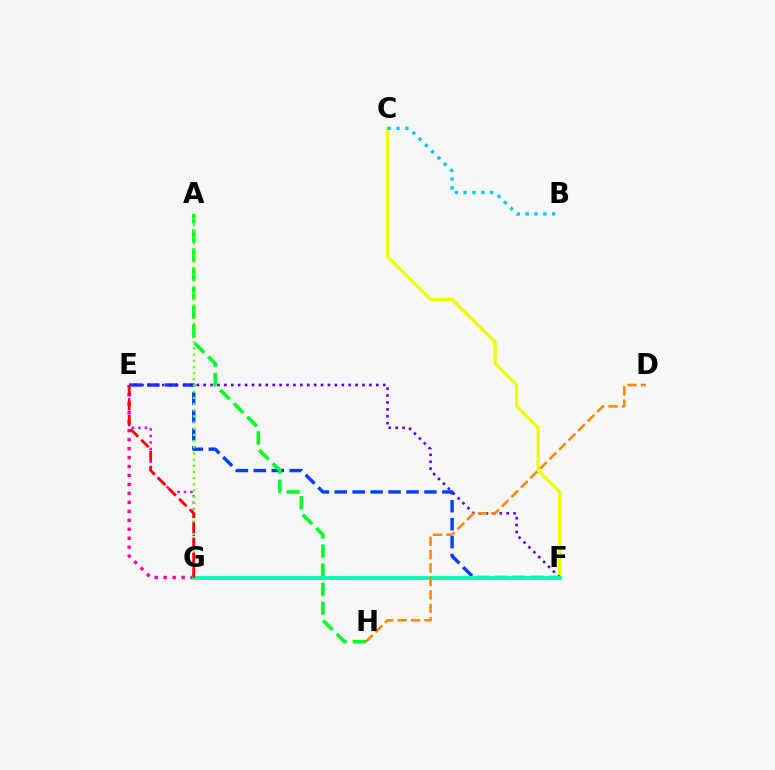{('E', 'F'): [{'color': '#003fff', 'line_style': 'dashed', 'thickness': 2.44}, {'color': '#4f00ff', 'line_style': 'dotted', 'thickness': 1.88}], ('C', 'F'): [{'color': '#eeff00', 'line_style': 'solid', 'thickness': 2.33}], ('A', 'H'): [{'color': '#00ff27', 'line_style': 'dashed', 'thickness': 2.59}], ('E', 'G'): [{'color': '#ff00a0', 'line_style': 'dotted', 'thickness': 2.43}, {'color': '#d600ff', 'line_style': 'dotted', 'thickness': 1.76}, {'color': '#ff0000', 'line_style': 'dashed', 'thickness': 2.03}], ('B', 'C'): [{'color': '#00c7ff', 'line_style': 'dotted', 'thickness': 2.4}], ('A', 'G'): [{'color': '#66ff00', 'line_style': 'dotted', 'thickness': 1.68}], ('F', 'G'): [{'color': '#00ffaf', 'line_style': 'solid', 'thickness': 2.78}], ('D', 'H'): [{'color': '#ff8800', 'line_style': 'dashed', 'thickness': 1.83}]}